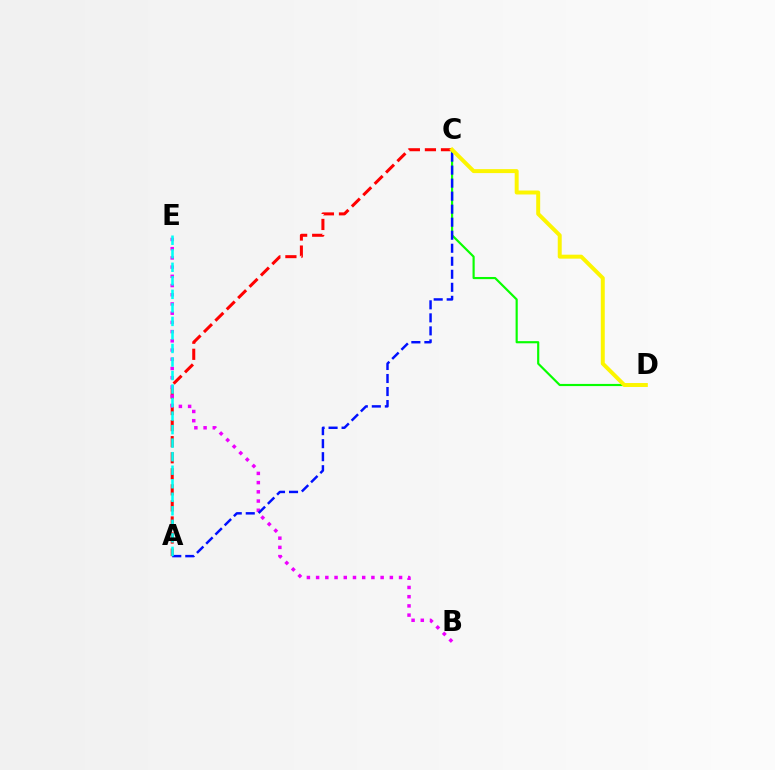{('A', 'C'): [{'color': '#ff0000', 'line_style': 'dashed', 'thickness': 2.18}, {'color': '#0010ff', 'line_style': 'dashed', 'thickness': 1.77}], ('B', 'E'): [{'color': '#ee00ff', 'line_style': 'dotted', 'thickness': 2.5}], ('C', 'D'): [{'color': '#08ff00', 'line_style': 'solid', 'thickness': 1.56}, {'color': '#fcf500', 'line_style': 'solid', 'thickness': 2.85}], ('A', 'E'): [{'color': '#00fff6', 'line_style': 'dashed', 'thickness': 1.84}]}